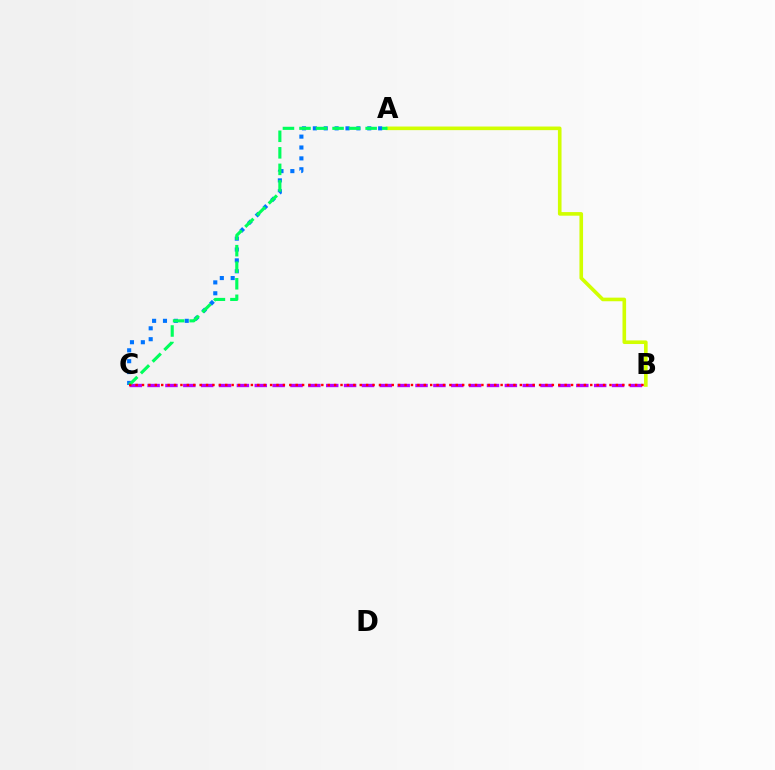{('B', 'C'): [{'color': '#b900ff', 'line_style': 'dashed', 'thickness': 2.43}, {'color': '#ff0000', 'line_style': 'dotted', 'thickness': 1.74}], ('A', 'C'): [{'color': '#0074ff', 'line_style': 'dotted', 'thickness': 2.96}, {'color': '#00ff5c', 'line_style': 'dashed', 'thickness': 2.25}], ('A', 'B'): [{'color': '#d1ff00', 'line_style': 'solid', 'thickness': 2.6}]}